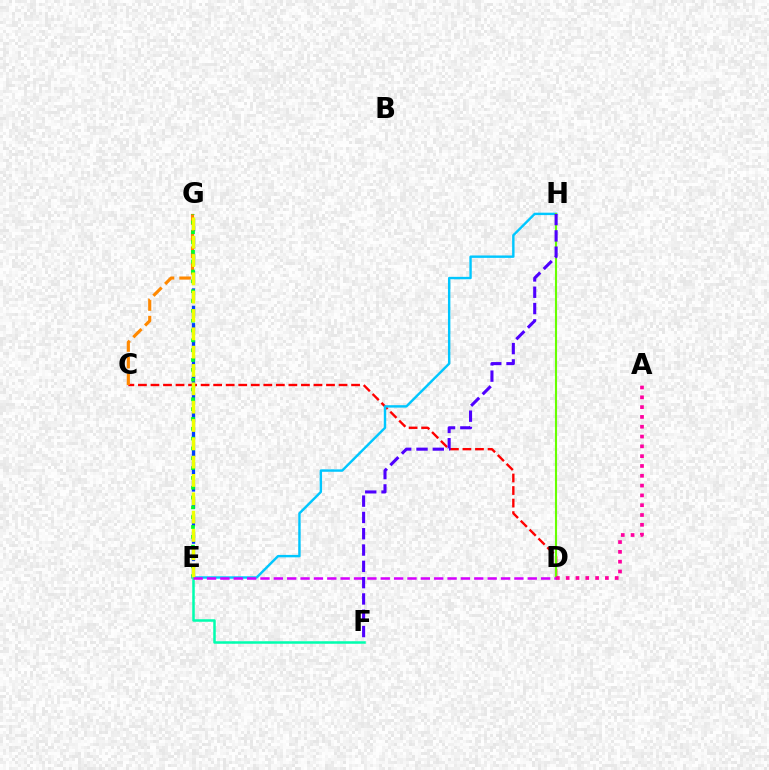{('E', 'G'): [{'color': '#003fff', 'line_style': 'dashed', 'thickness': 2.36}, {'color': '#00ff27', 'line_style': 'dotted', 'thickness': 2.67}, {'color': '#eeff00', 'line_style': 'dashed', 'thickness': 2.49}], ('C', 'D'): [{'color': '#ff0000', 'line_style': 'dashed', 'thickness': 1.7}], ('C', 'G'): [{'color': '#ff8800', 'line_style': 'dashed', 'thickness': 2.26}], ('E', 'H'): [{'color': '#00c7ff', 'line_style': 'solid', 'thickness': 1.74}], ('D', 'H'): [{'color': '#66ff00', 'line_style': 'solid', 'thickness': 1.53}], ('E', 'F'): [{'color': '#00ffaf', 'line_style': 'solid', 'thickness': 1.81}], ('D', 'E'): [{'color': '#d600ff', 'line_style': 'dashed', 'thickness': 1.82}], ('A', 'D'): [{'color': '#ff00a0', 'line_style': 'dotted', 'thickness': 2.67}], ('F', 'H'): [{'color': '#4f00ff', 'line_style': 'dashed', 'thickness': 2.21}]}